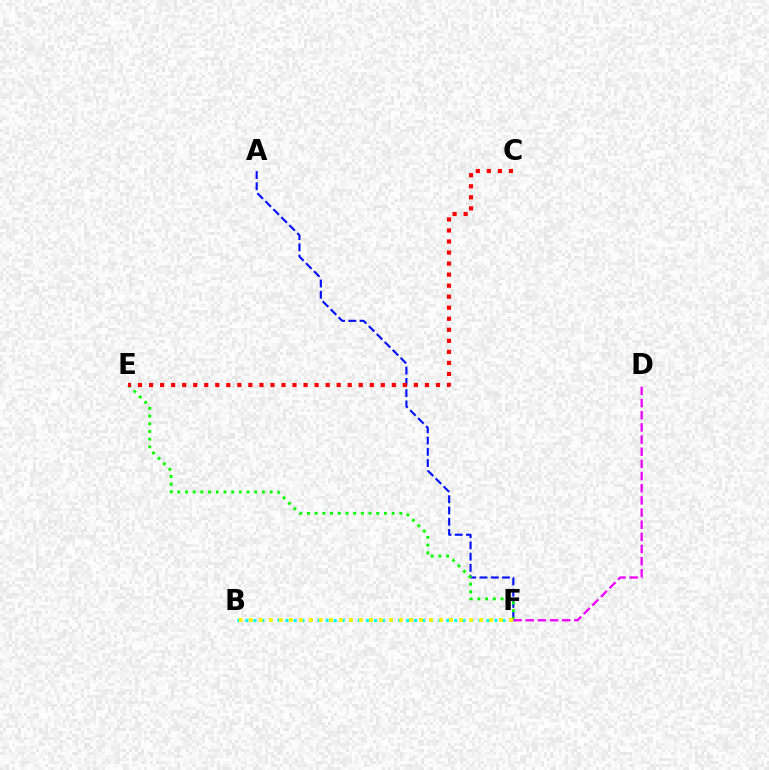{('B', 'F'): [{'color': '#00fff6', 'line_style': 'dotted', 'thickness': 2.18}, {'color': '#fcf500', 'line_style': 'dotted', 'thickness': 2.72}], ('A', 'F'): [{'color': '#0010ff', 'line_style': 'dashed', 'thickness': 1.53}], ('E', 'F'): [{'color': '#08ff00', 'line_style': 'dotted', 'thickness': 2.09}], ('C', 'E'): [{'color': '#ff0000', 'line_style': 'dotted', 'thickness': 3.0}], ('D', 'F'): [{'color': '#ee00ff', 'line_style': 'dashed', 'thickness': 1.65}]}